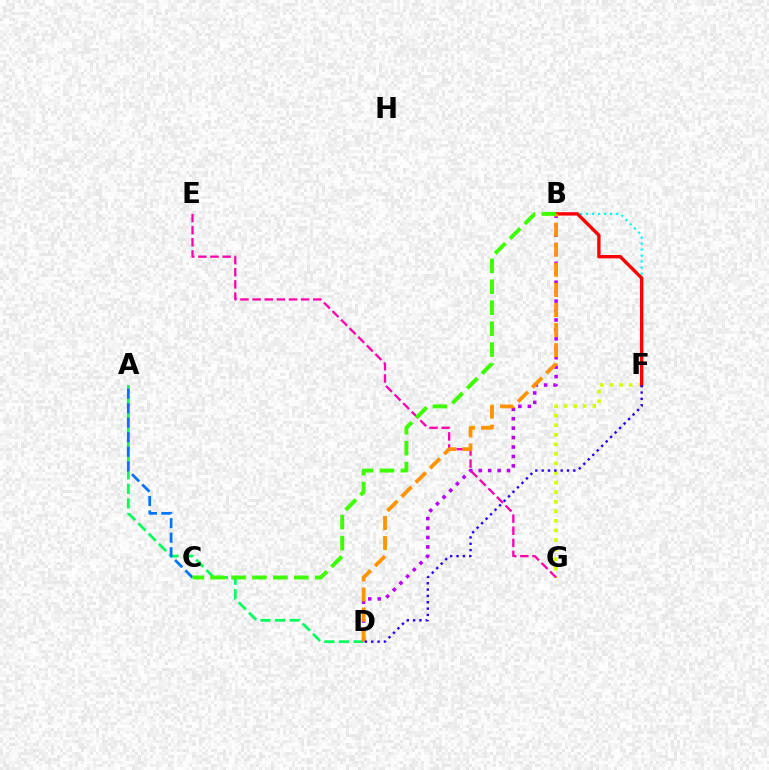{('B', 'F'): [{'color': '#00fff6', 'line_style': 'dotted', 'thickness': 1.62}, {'color': '#ff0000', 'line_style': 'solid', 'thickness': 2.43}], ('F', 'G'): [{'color': '#d1ff00', 'line_style': 'dotted', 'thickness': 2.6}], ('A', 'D'): [{'color': '#00ff5c', 'line_style': 'dashed', 'thickness': 1.98}], ('A', 'C'): [{'color': '#0074ff', 'line_style': 'dashed', 'thickness': 1.97}], ('B', 'D'): [{'color': '#b900ff', 'line_style': 'dotted', 'thickness': 2.56}, {'color': '#ff9400', 'line_style': 'dashed', 'thickness': 2.73}], ('E', 'G'): [{'color': '#ff00ac', 'line_style': 'dashed', 'thickness': 1.65}], ('B', 'C'): [{'color': '#3dff00', 'line_style': 'dashed', 'thickness': 2.84}], ('D', 'F'): [{'color': '#2500ff', 'line_style': 'dotted', 'thickness': 1.72}]}